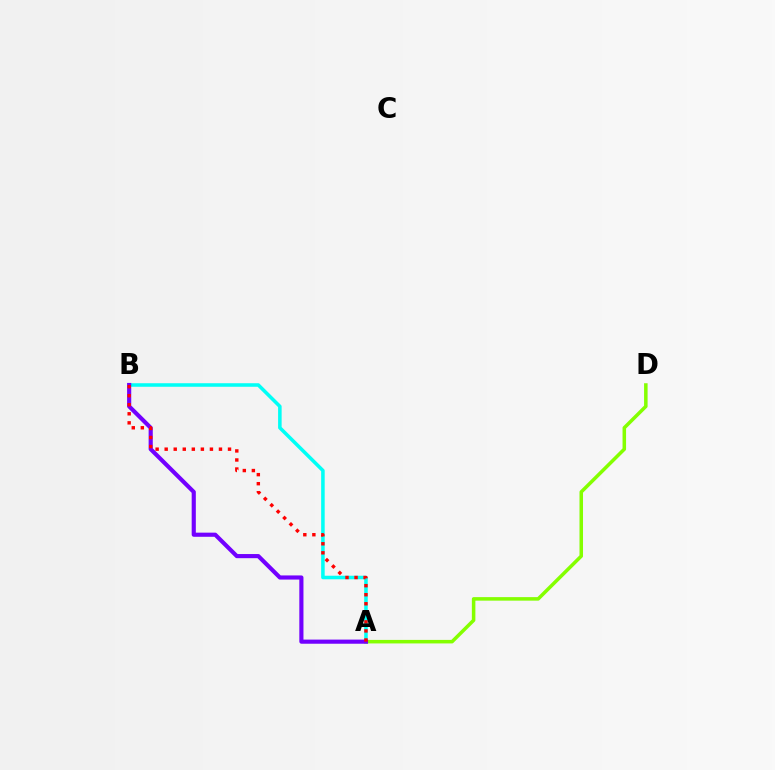{('A', 'B'): [{'color': '#00fff6', 'line_style': 'solid', 'thickness': 2.55}, {'color': '#7200ff', 'line_style': 'solid', 'thickness': 2.98}, {'color': '#ff0000', 'line_style': 'dotted', 'thickness': 2.46}], ('A', 'D'): [{'color': '#84ff00', 'line_style': 'solid', 'thickness': 2.54}]}